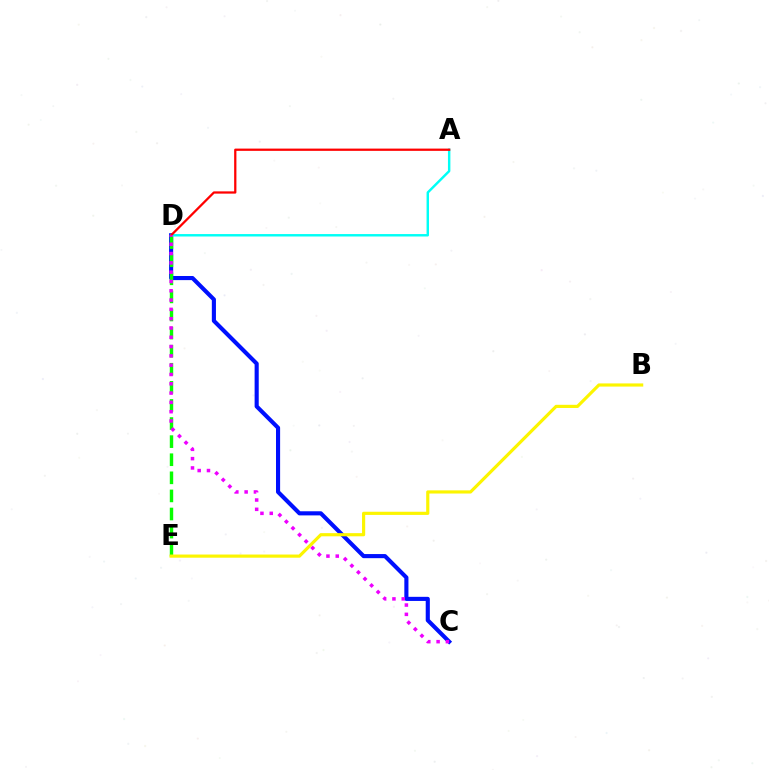{('C', 'D'): [{'color': '#0010ff', 'line_style': 'solid', 'thickness': 2.96}, {'color': '#ee00ff', 'line_style': 'dotted', 'thickness': 2.53}], ('D', 'E'): [{'color': '#08ff00', 'line_style': 'dashed', 'thickness': 2.46}], ('A', 'D'): [{'color': '#00fff6', 'line_style': 'solid', 'thickness': 1.75}, {'color': '#ff0000', 'line_style': 'solid', 'thickness': 1.63}], ('B', 'E'): [{'color': '#fcf500', 'line_style': 'solid', 'thickness': 2.28}]}